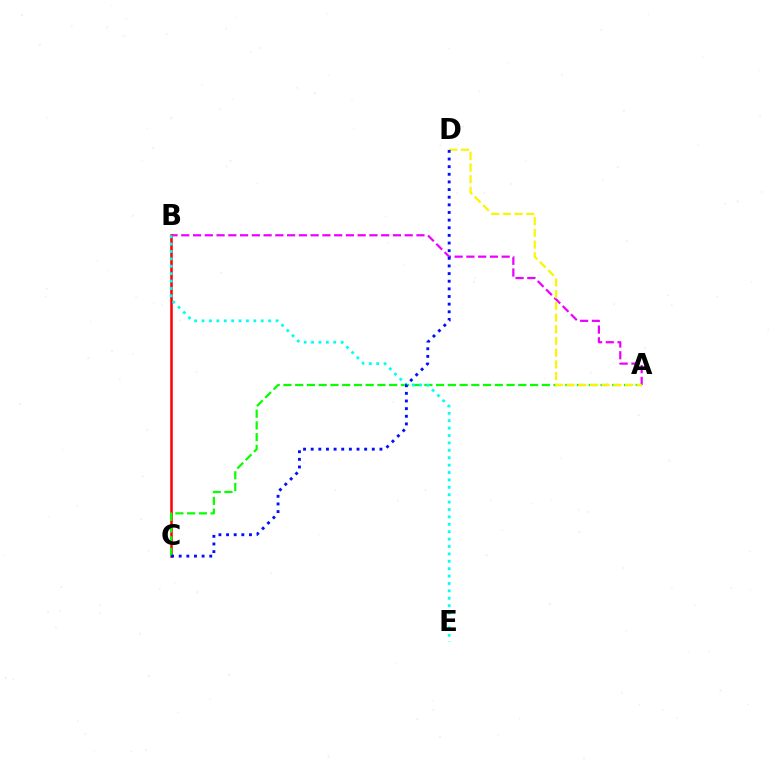{('A', 'B'): [{'color': '#ee00ff', 'line_style': 'dashed', 'thickness': 1.6}], ('B', 'C'): [{'color': '#ff0000', 'line_style': 'solid', 'thickness': 1.83}], ('A', 'C'): [{'color': '#08ff00', 'line_style': 'dashed', 'thickness': 1.6}], ('B', 'E'): [{'color': '#00fff6', 'line_style': 'dotted', 'thickness': 2.01}], ('A', 'D'): [{'color': '#fcf500', 'line_style': 'dashed', 'thickness': 1.59}], ('C', 'D'): [{'color': '#0010ff', 'line_style': 'dotted', 'thickness': 2.08}]}